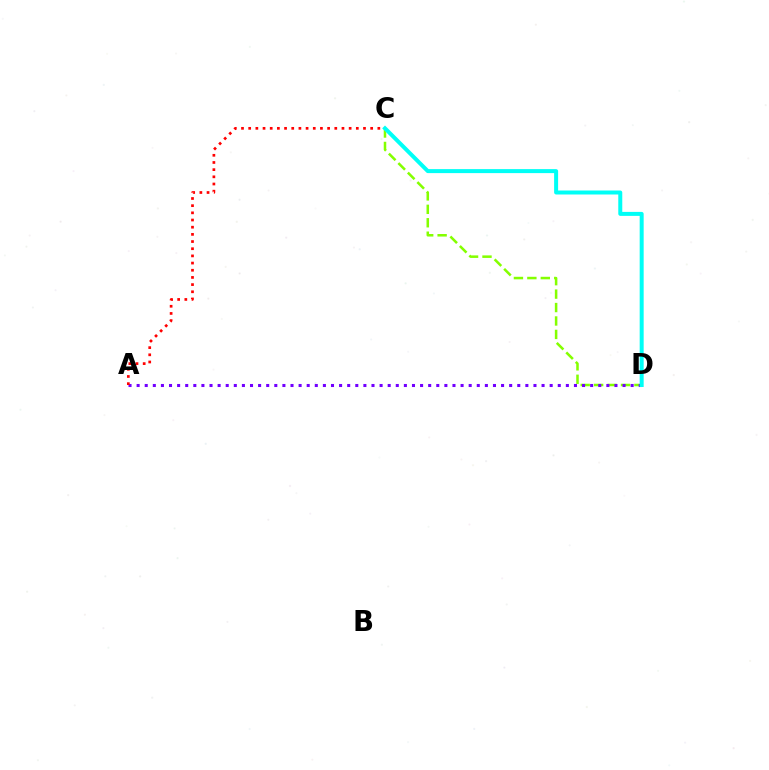{('C', 'D'): [{'color': '#84ff00', 'line_style': 'dashed', 'thickness': 1.82}, {'color': '#00fff6', 'line_style': 'solid', 'thickness': 2.87}], ('A', 'D'): [{'color': '#7200ff', 'line_style': 'dotted', 'thickness': 2.2}], ('A', 'C'): [{'color': '#ff0000', 'line_style': 'dotted', 'thickness': 1.95}]}